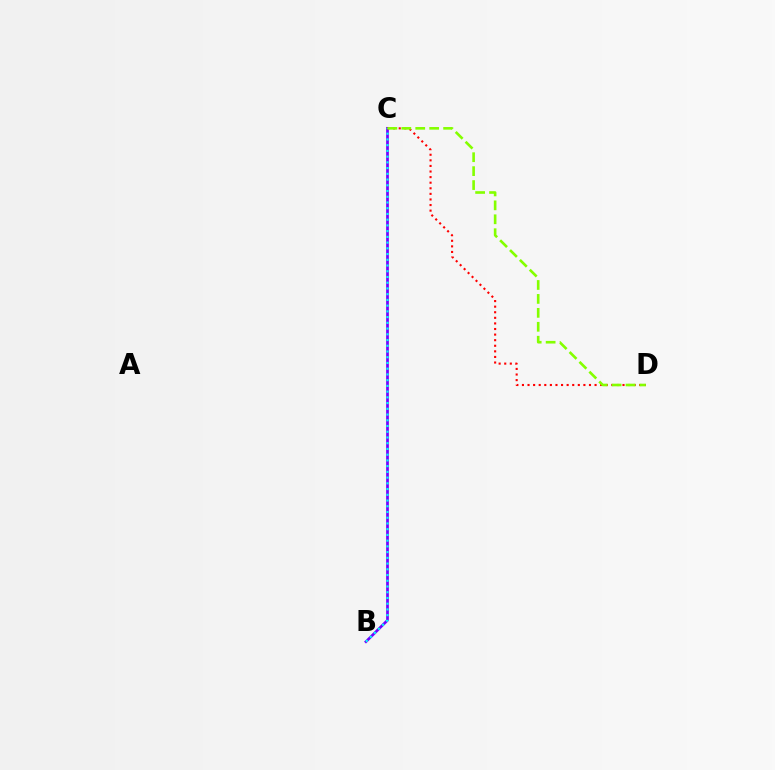{('B', 'C'): [{'color': '#7200ff', 'line_style': 'solid', 'thickness': 1.95}, {'color': '#00fff6', 'line_style': 'dotted', 'thickness': 1.56}], ('C', 'D'): [{'color': '#ff0000', 'line_style': 'dotted', 'thickness': 1.52}, {'color': '#84ff00', 'line_style': 'dashed', 'thickness': 1.89}]}